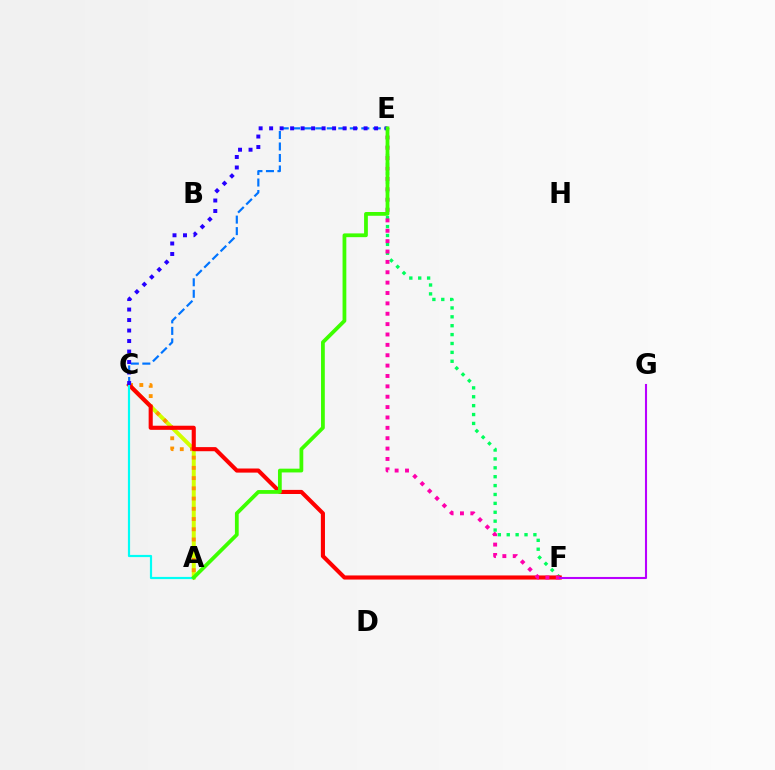{('C', 'E'): [{'color': '#0074ff', 'line_style': 'dashed', 'thickness': 1.56}, {'color': '#2500ff', 'line_style': 'dotted', 'thickness': 2.85}], ('E', 'F'): [{'color': '#00ff5c', 'line_style': 'dotted', 'thickness': 2.42}, {'color': '#ff00ac', 'line_style': 'dotted', 'thickness': 2.82}], ('A', 'C'): [{'color': '#d1ff00', 'line_style': 'solid', 'thickness': 2.85}, {'color': '#ff9400', 'line_style': 'dotted', 'thickness': 2.78}, {'color': '#00fff6', 'line_style': 'solid', 'thickness': 1.58}], ('C', 'F'): [{'color': '#ff0000', 'line_style': 'solid', 'thickness': 2.96}], ('F', 'G'): [{'color': '#b900ff', 'line_style': 'solid', 'thickness': 1.5}], ('A', 'E'): [{'color': '#3dff00', 'line_style': 'solid', 'thickness': 2.71}]}